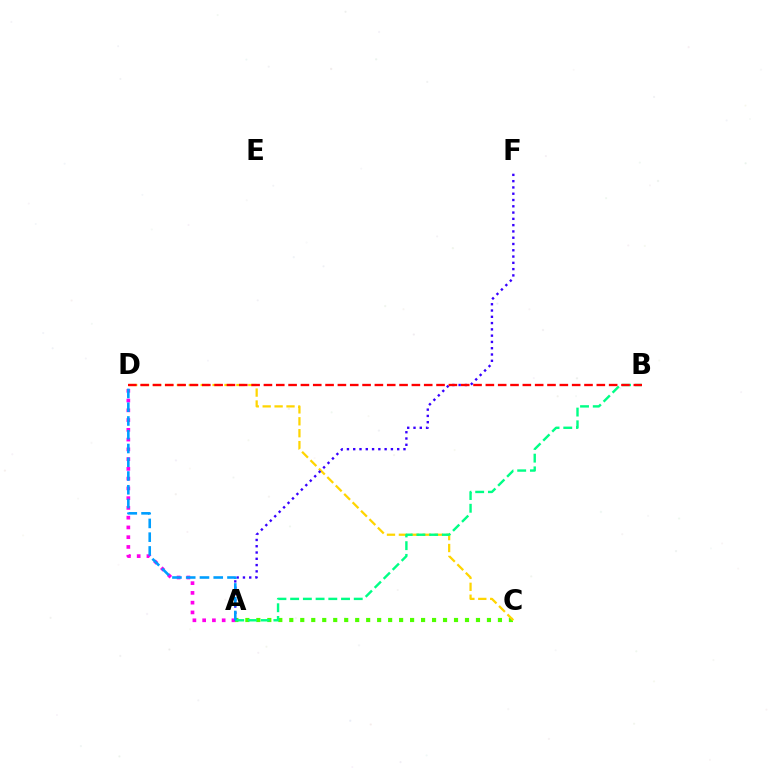{('A', 'C'): [{'color': '#4fff00', 'line_style': 'dotted', 'thickness': 2.98}], ('C', 'D'): [{'color': '#ffd500', 'line_style': 'dashed', 'thickness': 1.62}], ('A', 'D'): [{'color': '#ff00ed', 'line_style': 'dotted', 'thickness': 2.65}, {'color': '#009eff', 'line_style': 'dashed', 'thickness': 1.87}], ('A', 'F'): [{'color': '#3700ff', 'line_style': 'dotted', 'thickness': 1.71}], ('A', 'B'): [{'color': '#00ff86', 'line_style': 'dashed', 'thickness': 1.73}], ('B', 'D'): [{'color': '#ff0000', 'line_style': 'dashed', 'thickness': 1.67}]}